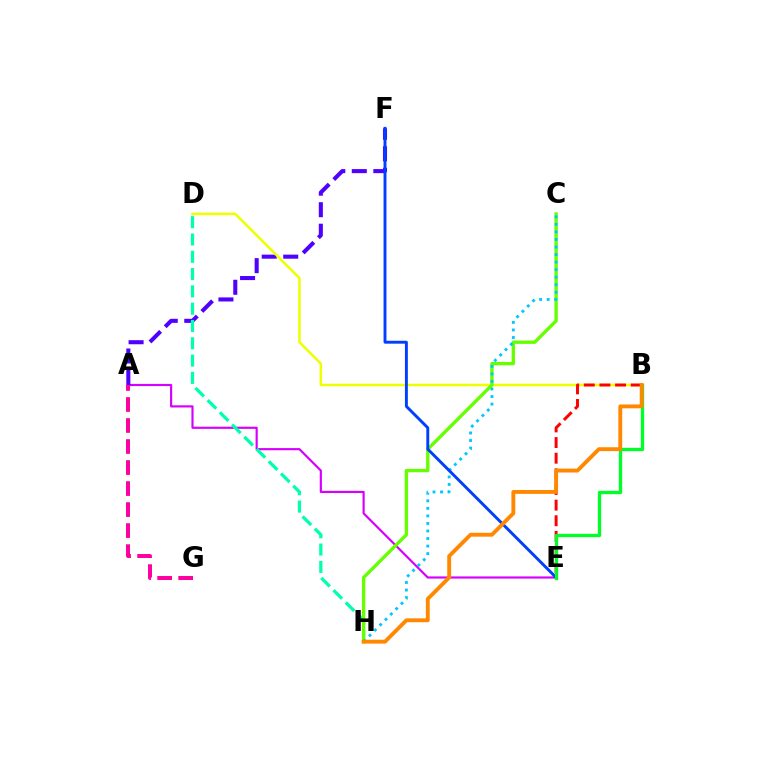{('A', 'E'): [{'color': '#d600ff', 'line_style': 'solid', 'thickness': 1.56}], ('A', 'F'): [{'color': '#4f00ff', 'line_style': 'dashed', 'thickness': 2.92}], ('D', 'H'): [{'color': '#00ffaf', 'line_style': 'dashed', 'thickness': 2.35}], ('B', 'D'): [{'color': '#eeff00', 'line_style': 'solid', 'thickness': 1.82}], ('C', 'H'): [{'color': '#66ff00', 'line_style': 'solid', 'thickness': 2.4}, {'color': '#00c7ff', 'line_style': 'dotted', 'thickness': 2.05}], ('B', 'E'): [{'color': '#ff0000', 'line_style': 'dashed', 'thickness': 2.12}, {'color': '#00ff27', 'line_style': 'solid', 'thickness': 2.38}], ('A', 'G'): [{'color': '#ff00a0', 'line_style': 'dashed', 'thickness': 2.85}], ('E', 'F'): [{'color': '#003fff', 'line_style': 'solid', 'thickness': 2.1}], ('B', 'H'): [{'color': '#ff8800', 'line_style': 'solid', 'thickness': 2.78}]}